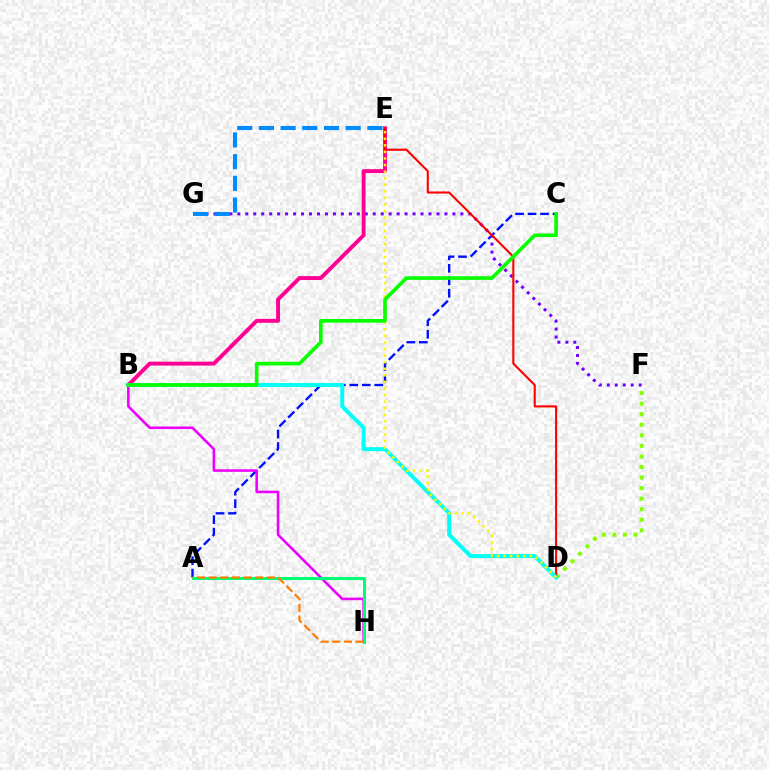{('A', 'C'): [{'color': '#0010ff', 'line_style': 'dashed', 'thickness': 1.69}], ('D', 'F'): [{'color': '#84ff00', 'line_style': 'dotted', 'thickness': 2.87}], ('F', 'G'): [{'color': '#7200ff', 'line_style': 'dotted', 'thickness': 2.16}], ('B', 'E'): [{'color': '#ff0094', 'line_style': 'solid', 'thickness': 2.82}], ('B', 'H'): [{'color': '#ee00ff', 'line_style': 'solid', 'thickness': 1.86}], ('D', 'E'): [{'color': '#ff0000', 'line_style': 'solid', 'thickness': 1.51}, {'color': '#fcf500', 'line_style': 'dotted', 'thickness': 1.79}], ('B', 'D'): [{'color': '#00fff6', 'line_style': 'solid', 'thickness': 2.85}], ('A', 'H'): [{'color': '#00ff74', 'line_style': 'solid', 'thickness': 2.17}, {'color': '#ff7c00', 'line_style': 'dashed', 'thickness': 1.58}], ('B', 'C'): [{'color': '#08ff00', 'line_style': 'solid', 'thickness': 2.62}], ('E', 'G'): [{'color': '#008cff', 'line_style': 'dashed', 'thickness': 2.95}]}